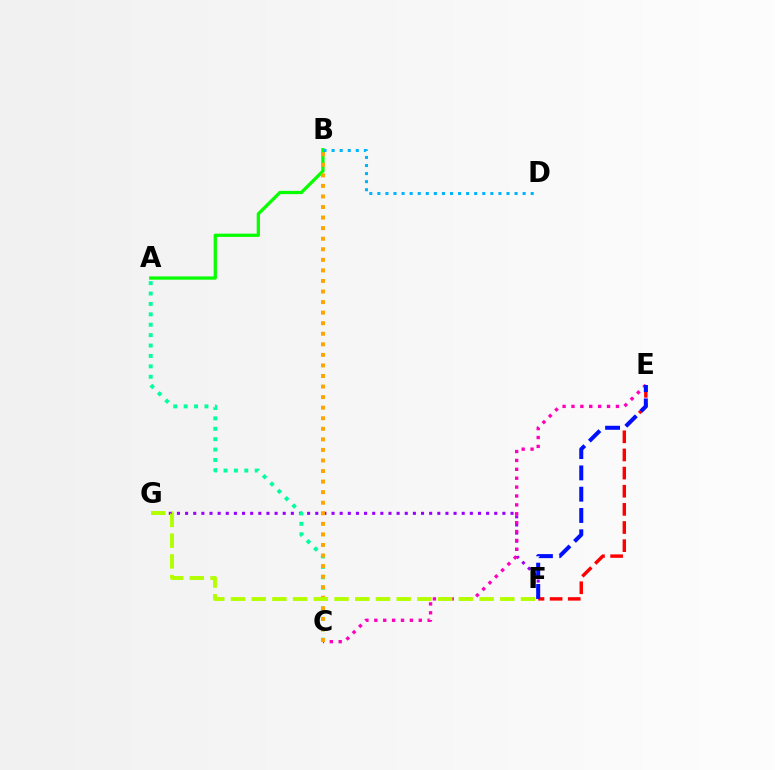{('F', 'G'): [{'color': '#9b00ff', 'line_style': 'dotted', 'thickness': 2.21}, {'color': '#b3ff00', 'line_style': 'dashed', 'thickness': 2.81}], ('C', 'E'): [{'color': '#ff00bd', 'line_style': 'dotted', 'thickness': 2.42}], ('E', 'F'): [{'color': '#ff0000', 'line_style': 'dashed', 'thickness': 2.46}, {'color': '#0010ff', 'line_style': 'dashed', 'thickness': 2.89}], ('A', 'C'): [{'color': '#00ff9d', 'line_style': 'dotted', 'thickness': 2.83}], ('A', 'B'): [{'color': '#08ff00', 'line_style': 'solid', 'thickness': 2.35}], ('B', 'C'): [{'color': '#ffa500', 'line_style': 'dotted', 'thickness': 2.87}], ('B', 'D'): [{'color': '#00b5ff', 'line_style': 'dotted', 'thickness': 2.19}]}